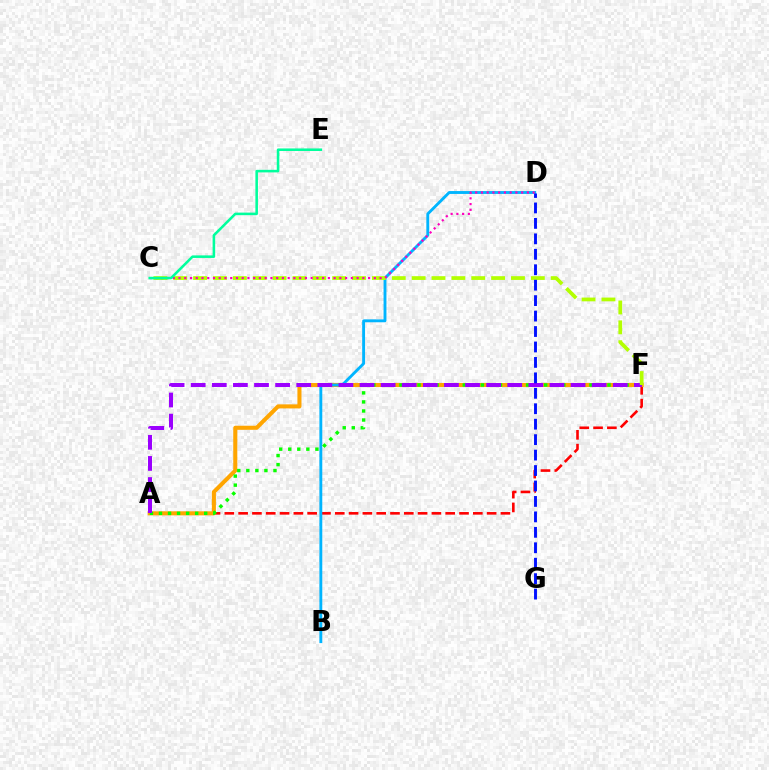{('A', 'F'): [{'color': '#ff0000', 'line_style': 'dashed', 'thickness': 1.88}, {'color': '#ffa500', 'line_style': 'solid', 'thickness': 2.92}, {'color': '#08ff00', 'line_style': 'dotted', 'thickness': 2.46}, {'color': '#9b00ff', 'line_style': 'dashed', 'thickness': 2.87}], ('B', 'D'): [{'color': '#00b5ff', 'line_style': 'solid', 'thickness': 2.07}], ('C', 'F'): [{'color': '#b3ff00', 'line_style': 'dashed', 'thickness': 2.7}], ('D', 'G'): [{'color': '#0010ff', 'line_style': 'dashed', 'thickness': 2.1}], ('C', 'D'): [{'color': '#ff00bd', 'line_style': 'dotted', 'thickness': 1.56}], ('C', 'E'): [{'color': '#00ff9d', 'line_style': 'solid', 'thickness': 1.85}]}